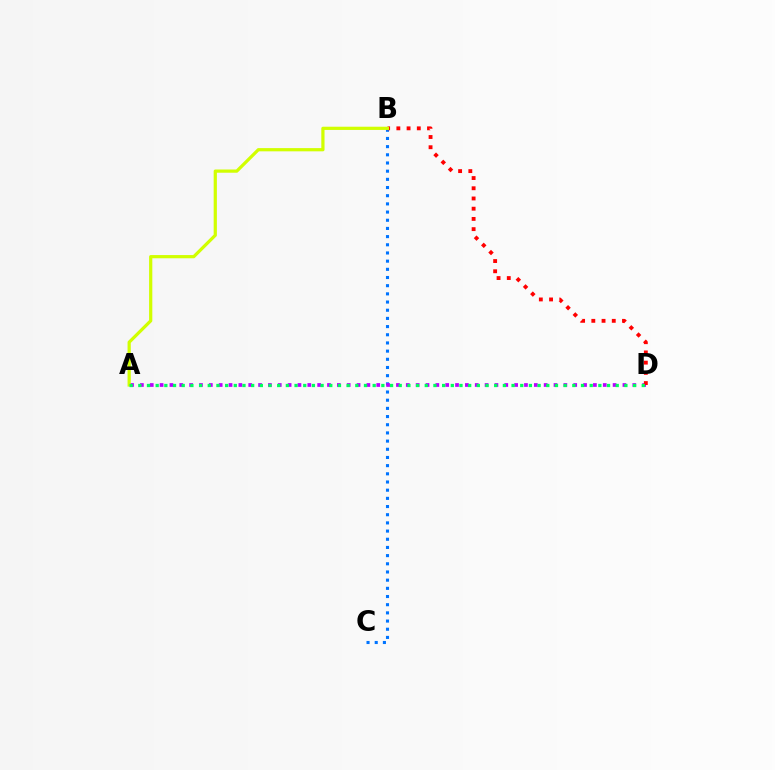{('B', 'C'): [{'color': '#0074ff', 'line_style': 'dotted', 'thickness': 2.22}], ('A', 'D'): [{'color': '#b900ff', 'line_style': 'dotted', 'thickness': 2.68}, {'color': '#00ff5c', 'line_style': 'dotted', 'thickness': 2.36}], ('B', 'D'): [{'color': '#ff0000', 'line_style': 'dotted', 'thickness': 2.78}], ('A', 'B'): [{'color': '#d1ff00', 'line_style': 'solid', 'thickness': 2.32}]}